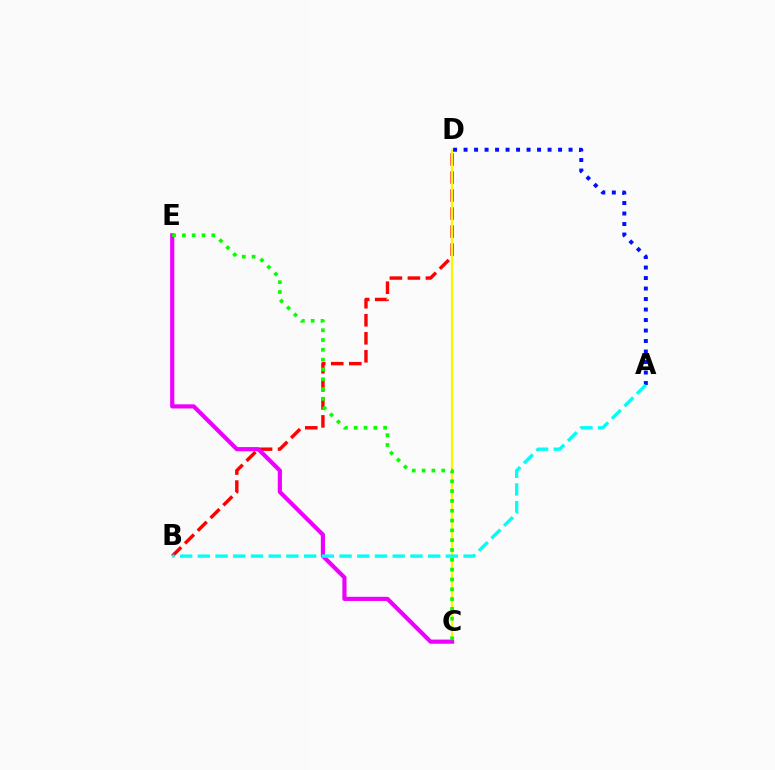{('B', 'D'): [{'color': '#ff0000', 'line_style': 'dashed', 'thickness': 2.45}], ('C', 'D'): [{'color': '#fcf500', 'line_style': 'solid', 'thickness': 1.63}], ('A', 'D'): [{'color': '#0010ff', 'line_style': 'dotted', 'thickness': 2.85}], ('C', 'E'): [{'color': '#ee00ff', 'line_style': 'solid', 'thickness': 2.99}, {'color': '#08ff00', 'line_style': 'dotted', 'thickness': 2.67}], ('A', 'B'): [{'color': '#00fff6', 'line_style': 'dashed', 'thickness': 2.41}]}